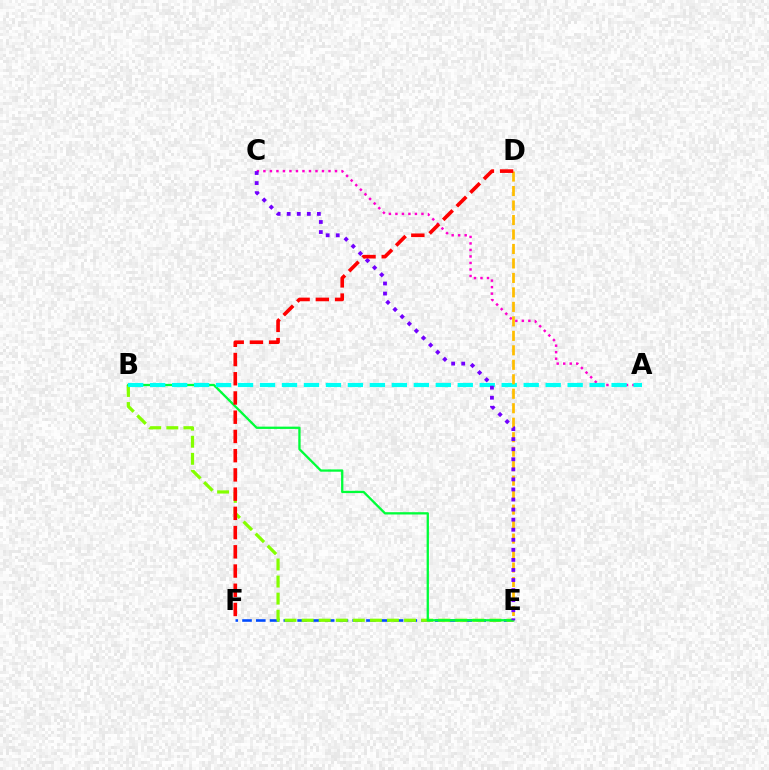{('A', 'C'): [{'color': '#ff00cf', 'line_style': 'dotted', 'thickness': 1.77}], ('E', 'F'): [{'color': '#004bff', 'line_style': 'dashed', 'thickness': 1.87}], ('B', 'E'): [{'color': '#84ff00', 'line_style': 'dashed', 'thickness': 2.32}, {'color': '#00ff39', 'line_style': 'solid', 'thickness': 1.65}], ('A', 'B'): [{'color': '#00fff6', 'line_style': 'dashed', 'thickness': 2.99}], ('D', 'E'): [{'color': '#ffbd00', 'line_style': 'dashed', 'thickness': 1.97}], ('C', 'E'): [{'color': '#7200ff', 'line_style': 'dotted', 'thickness': 2.73}], ('D', 'F'): [{'color': '#ff0000', 'line_style': 'dashed', 'thickness': 2.61}]}